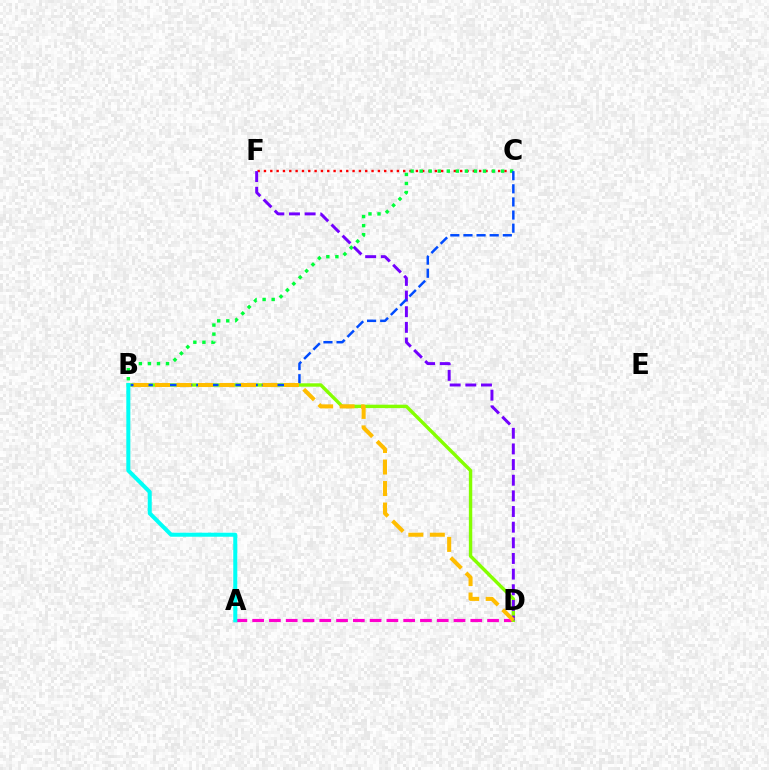{('C', 'F'): [{'color': '#ff0000', 'line_style': 'dotted', 'thickness': 1.72}], ('A', 'D'): [{'color': '#ff00cf', 'line_style': 'dashed', 'thickness': 2.28}], ('B', 'D'): [{'color': '#84ff00', 'line_style': 'solid', 'thickness': 2.45}, {'color': '#ffbd00', 'line_style': 'dashed', 'thickness': 2.92}], ('B', 'C'): [{'color': '#00ff39', 'line_style': 'dotted', 'thickness': 2.46}, {'color': '#004bff', 'line_style': 'dashed', 'thickness': 1.78}], ('D', 'F'): [{'color': '#7200ff', 'line_style': 'dashed', 'thickness': 2.13}], ('A', 'B'): [{'color': '#00fff6', 'line_style': 'solid', 'thickness': 2.9}]}